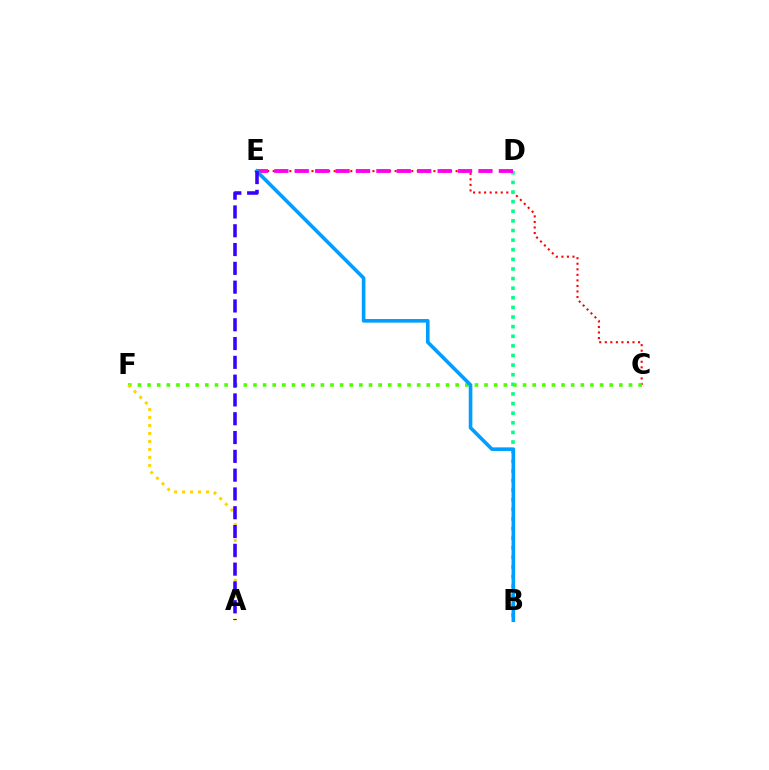{('C', 'E'): [{'color': '#ff0000', 'line_style': 'dotted', 'thickness': 1.51}], ('B', 'D'): [{'color': '#00ff86', 'line_style': 'dotted', 'thickness': 2.61}], ('D', 'E'): [{'color': '#ff00ed', 'line_style': 'dashed', 'thickness': 2.77}], ('C', 'F'): [{'color': '#4fff00', 'line_style': 'dotted', 'thickness': 2.62}], ('A', 'F'): [{'color': '#ffd500', 'line_style': 'dotted', 'thickness': 2.17}], ('B', 'E'): [{'color': '#009eff', 'line_style': 'solid', 'thickness': 2.6}], ('A', 'E'): [{'color': '#3700ff', 'line_style': 'dashed', 'thickness': 2.55}]}